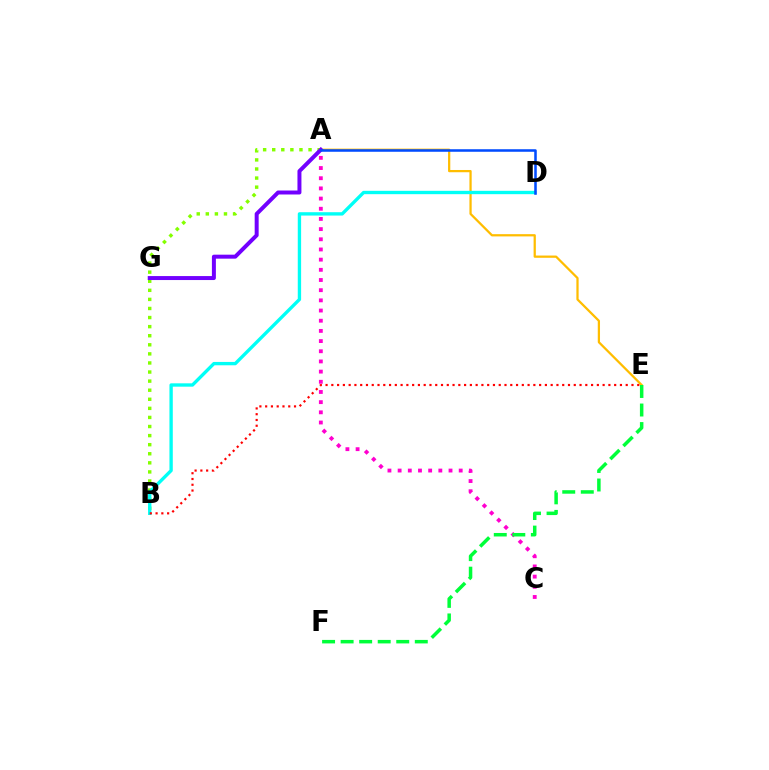{('A', 'C'): [{'color': '#ff00cf', 'line_style': 'dotted', 'thickness': 2.77}], ('A', 'B'): [{'color': '#84ff00', 'line_style': 'dotted', 'thickness': 2.47}], ('A', 'E'): [{'color': '#ffbd00', 'line_style': 'solid', 'thickness': 1.62}], ('B', 'D'): [{'color': '#00fff6', 'line_style': 'solid', 'thickness': 2.41}], ('A', 'G'): [{'color': '#7200ff', 'line_style': 'solid', 'thickness': 2.86}], ('B', 'E'): [{'color': '#ff0000', 'line_style': 'dotted', 'thickness': 1.57}], ('A', 'D'): [{'color': '#004bff', 'line_style': 'solid', 'thickness': 1.83}], ('E', 'F'): [{'color': '#00ff39', 'line_style': 'dashed', 'thickness': 2.52}]}